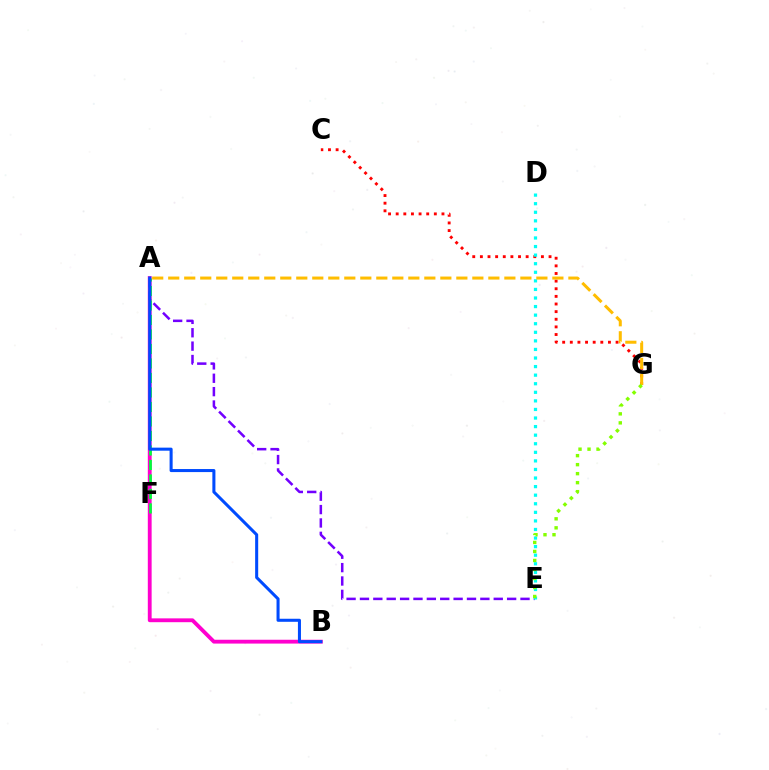{('A', 'B'): [{'color': '#ff00cf', 'line_style': 'solid', 'thickness': 2.76}, {'color': '#004bff', 'line_style': 'solid', 'thickness': 2.19}], ('A', 'F'): [{'color': '#00ff39', 'line_style': 'dashed', 'thickness': 1.97}], ('A', 'E'): [{'color': '#7200ff', 'line_style': 'dashed', 'thickness': 1.82}], ('C', 'G'): [{'color': '#ff0000', 'line_style': 'dotted', 'thickness': 2.07}], ('D', 'E'): [{'color': '#00fff6', 'line_style': 'dotted', 'thickness': 2.33}], ('A', 'G'): [{'color': '#ffbd00', 'line_style': 'dashed', 'thickness': 2.17}], ('E', 'G'): [{'color': '#84ff00', 'line_style': 'dotted', 'thickness': 2.45}]}